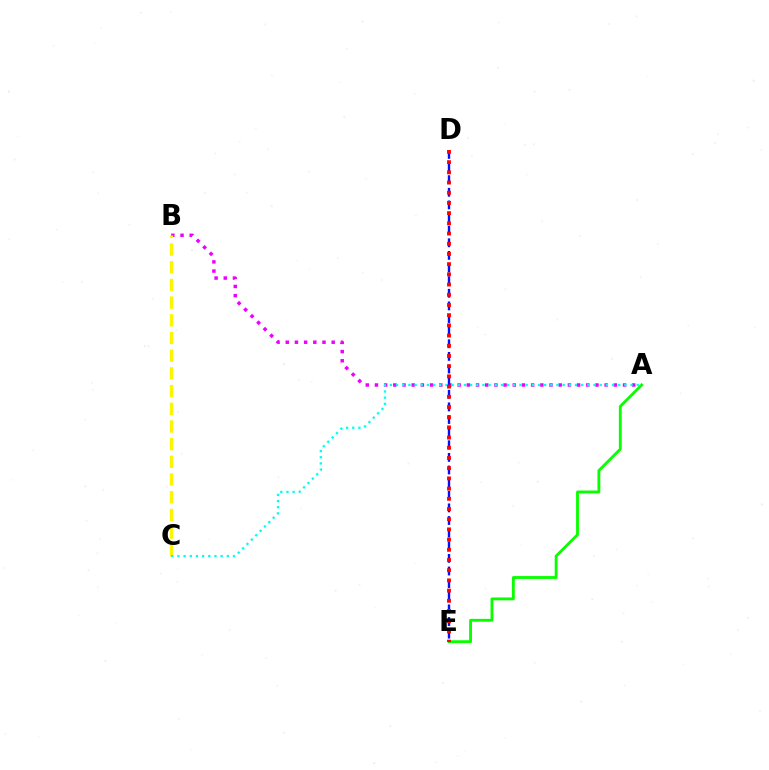{('A', 'B'): [{'color': '#ee00ff', 'line_style': 'dotted', 'thickness': 2.5}], ('B', 'C'): [{'color': '#fcf500', 'line_style': 'dashed', 'thickness': 2.4}], ('D', 'E'): [{'color': '#0010ff', 'line_style': 'dashed', 'thickness': 1.71}, {'color': '#ff0000', 'line_style': 'dotted', 'thickness': 2.77}], ('A', 'C'): [{'color': '#00fff6', 'line_style': 'dotted', 'thickness': 1.68}], ('A', 'E'): [{'color': '#08ff00', 'line_style': 'solid', 'thickness': 2.05}]}